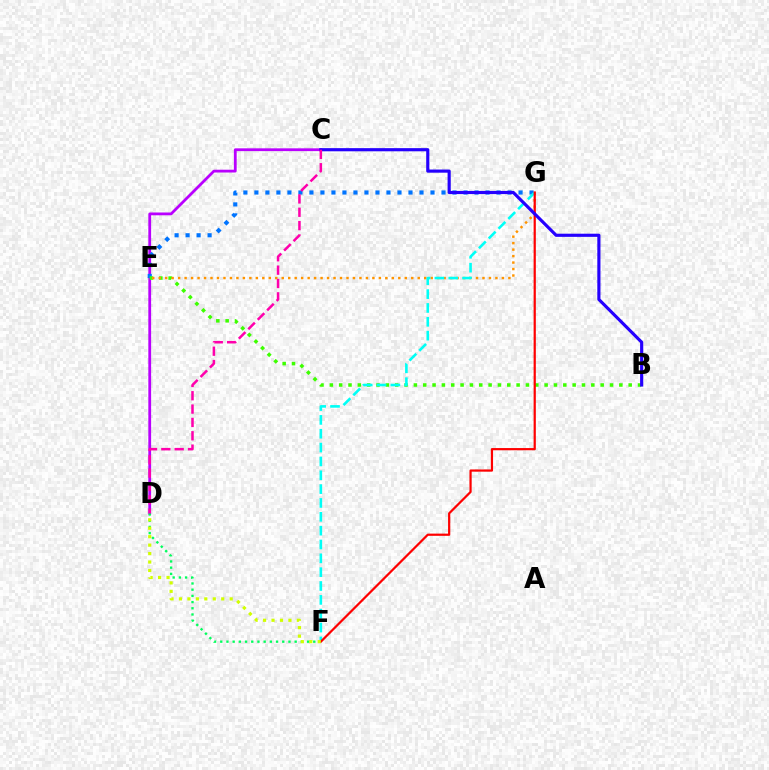{('C', 'D'): [{'color': '#b900ff', 'line_style': 'solid', 'thickness': 2.01}, {'color': '#ff00ac', 'line_style': 'dashed', 'thickness': 1.81}], ('E', 'G'): [{'color': '#0074ff', 'line_style': 'dotted', 'thickness': 2.99}, {'color': '#ff9400', 'line_style': 'dotted', 'thickness': 1.76}], ('B', 'E'): [{'color': '#3dff00', 'line_style': 'dotted', 'thickness': 2.54}], ('D', 'F'): [{'color': '#00ff5c', 'line_style': 'dotted', 'thickness': 1.68}, {'color': '#d1ff00', 'line_style': 'dotted', 'thickness': 2.3}], ('F', 'G'): [{'color': '#00fff6', 'line_style': 'dashed', 'thickness': 1.88}, {'color': '#ff0000', 'line_style': 'solid', 'thickness': 1.6}], ('B', 'C'): [{'color': '#2500ff', 'line_style': 'solid', 'thickness': 2.27}]}